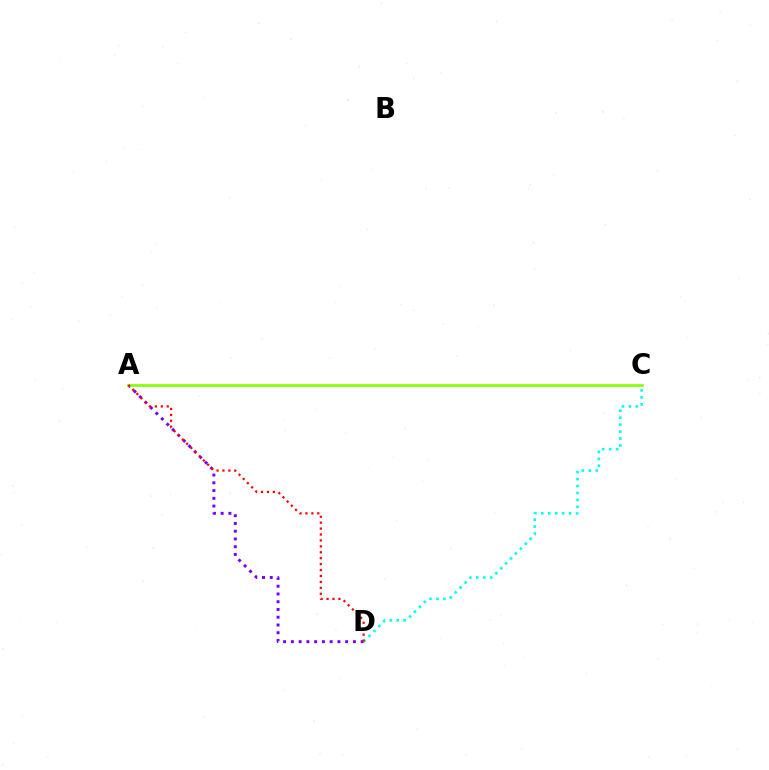{('A', 'D'): [{'color': '#7200ff', 'line_style': 'dotted', 'thickness': 2.11}, {'color': '#ff0000', 'line_style': 'dotted', 'thickness': 1.61}], ('C', 'D'): [{'color': '#00fff6', 'line_style': 'dotted', 'thickness': 1.89}], ('A', 'C'): [{'color': '#84ff00', 'line_style': 'solid', 'thickness': 1.92}]}